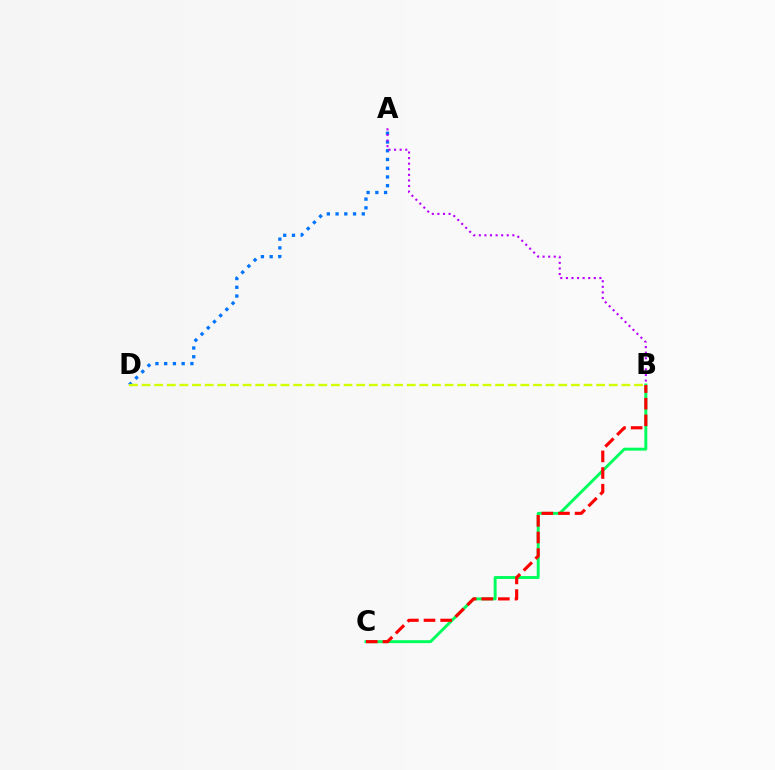{('B', 'C'): [{'color': '#00ff5c', 'line_style': 'solid', 'thickness': 2.11}, {'color': '#ff0000', 'line_style': 'dashed', 'thickness': 2.26}], ('A', 'D'): [{'color': '#0074ff', 'line_style': 'dotted', 'thickness': 2.37}], ('B', 'D'): [{'color': '#d1ff00', 'line_style': 'dashed', 'thickness': 1.72}], ('A', 'B'): [{'color': '#b900ff', 'line_style': 'dotted', 'thickness': 1.52}]}